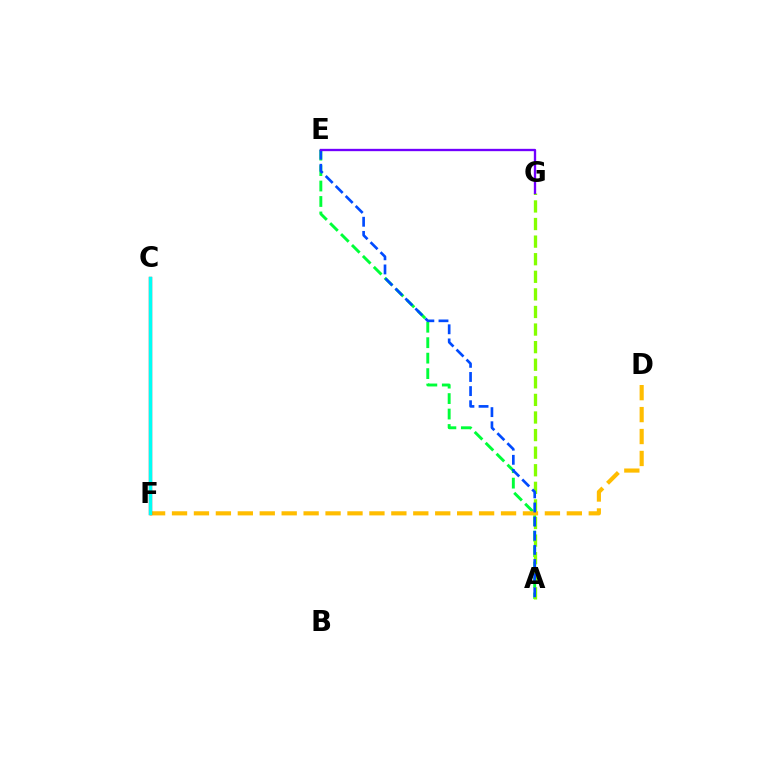{('A', 'E'): [{'color': '#00ff39', 'line_style': 'dashed', 'thickness': 2.1}, {'color': '#004bff', 'line_style': 'dashed', 'thickness': 1.92}], ('D', 'F'): [{'color': '#ffbd00', 'line_style': 'dashed', 'thickness': 2.98}], ('A', 'G'): [{'color': '#84ff00', 'line_style': 'dashed', 'thickness': 2.39}], ('C', 'F'): [{'color': '#ff00cf', 'line_style': 'solid', 'thickness': 2.17}, {'color': '#ff0000', 'line_style': 'solid', 'thickness': 2.37}, {'color': '#00fff6', 'line_style': 'solid', 'thickness': 2.46}], ('E', 'G'): [{'color': '#7200ff', 'line_style': 'solid', 'thickness': 1.68}]}